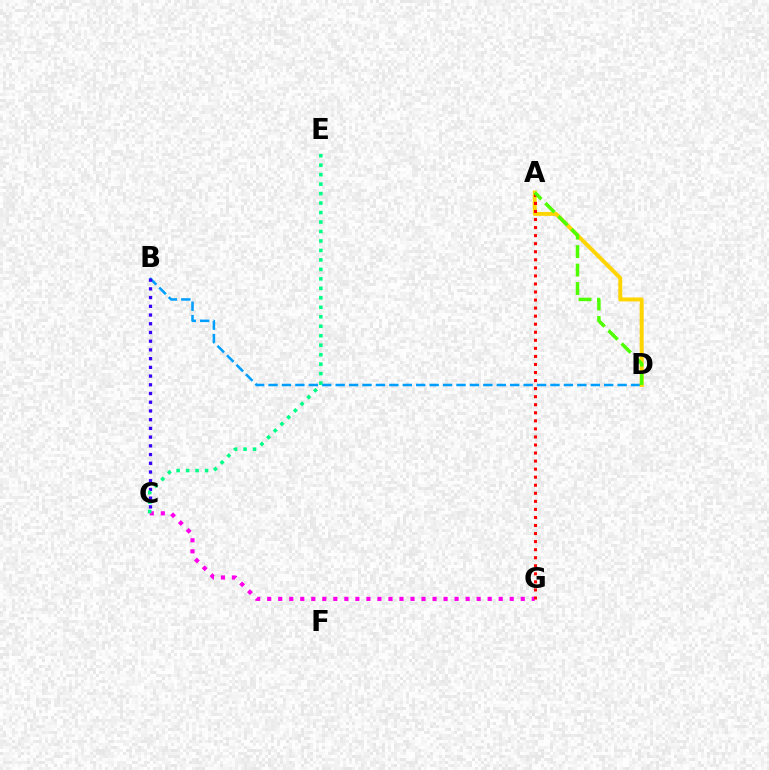{('B', 'D'): [{'color': '#009eff', 'line_style': 'dashed', 'thickness': 1.82}], ('B', 'C'): [{'color': '#3700ff', 'line_style': 'dotted', 'thickness': 2.37}], ('C', 'G'): [{'color': '#ff00ed', 'line_style': 'dotted', 'thickness': 3.0}], ('A', 'D'): [{'color': '#ffd500', 'line_style': 'solid', 'thickness': 2.84}, {'color': '#4fff00', 'line_style': 'dashed', 'thickness': 2.51}], ('C', 'E'): [{'color': '#00ff86', 'line_style': 'dotted', 'thickness': 2.57}], ('A', 'G'): [{'color': '#ff0000', 'line_style': 'dotted', 'thickness': 2.19}]}